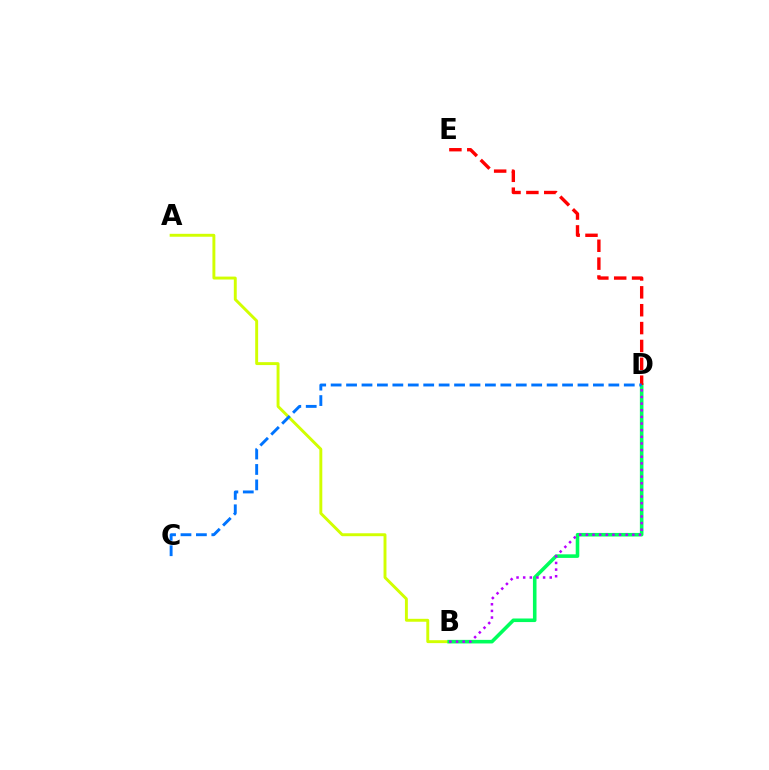{('A', 'B'): [{'color': '#d1ff00', 'line_style': 'solid', 'thickness': 2.1}], ('B', 'D'): [{'color': '#00ff5c', 'line_style': 'solid', 'thickness': 2.58}, {'color': '#b900ff', 'line_style': 'dotted', 'thickness': 1.8}], ('D', 'E'): [{'color': '#ff0000', 'line_style': 'dashed', 'thickness': 2.43}], ('C', 'D'): [{'color': '#0074ff', 'line_style': 'dashed', 'thickness': 2.1}]}